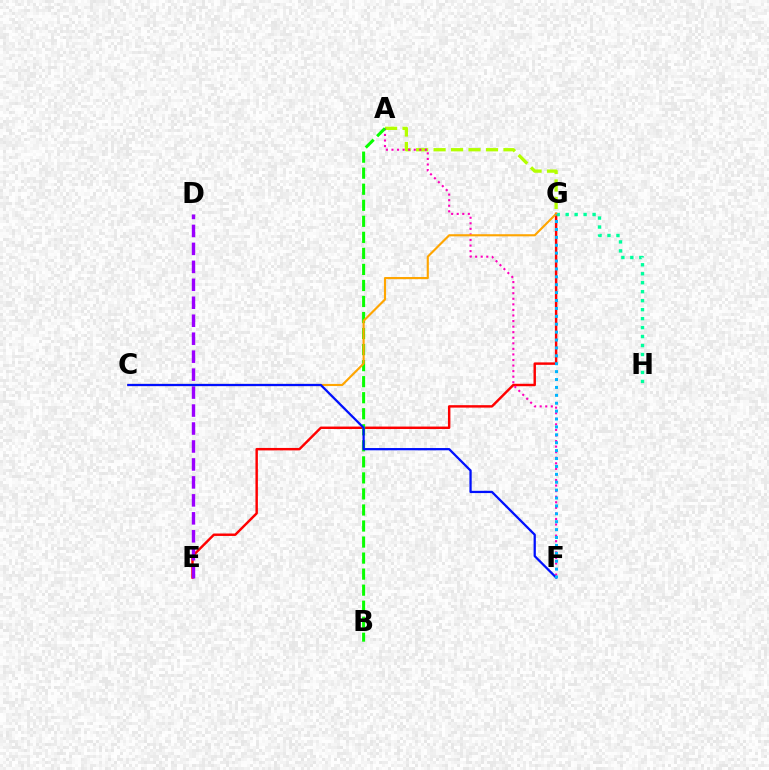{('A', 'G'): [{'color': '#b3ff00', 'line_style': 'dashed', 'thickness': 2.37}], ('E', 'G'): [{'color': '#ff0000', 'line_style': 'solid', 'thickness': 1.76}], ('G', 'H'): [{'color': '#00ff9d', 'line_style': 'dotted', 'thickness': 2.44}], ('A', 'F'): [{'color': '#ff00bd', 'line_style': 'dotted', 'thickness': 1.51}], ('D', 'E'): [{'color': '#9b00ff', 'line_style': 'dashed', 'thickness': 2.44}], ('A', 'B'): [{'color': '#08ff00', 'line_style': 'dashed', 'thickness': 2.18}], ('C', 'G'): [{'color': '#ffa500', 'line_style': 'solid', 'thickness': 1.54}], ('C', 'F'): [{'color': '#0010ff', 'line_style': 'solid', 'thickness': 1.63}], ('F', 'G'): [{'color': '#00b5ff', 'line_style': 'dotted', 'thickness': 2.15}]}